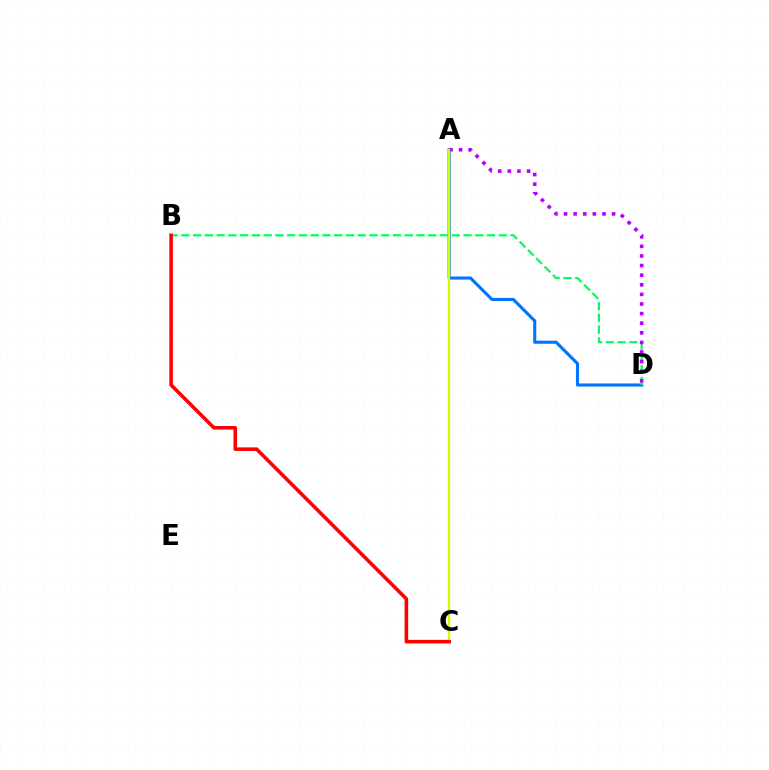{('A', 'D'): [{'color': '#0074ff', 'line_style': 'solid', 'thickness': 2.23}, {'color': '#b900ff', 'line_style': 'dotted', 'thickness': 2.61}], ('B', 'D'): [{'color': '#00ff5c', 'line_style': 'dashed', 'thickness': 1.6}], ('A', 'C'): [{'color': '#d1ff00', 'line_style': 'solid', 'thickness': 1.67}], ('B', 'C'): [{'color': '#ff0000', 'line_style': 'solid', 'thickness': 2.56}]}